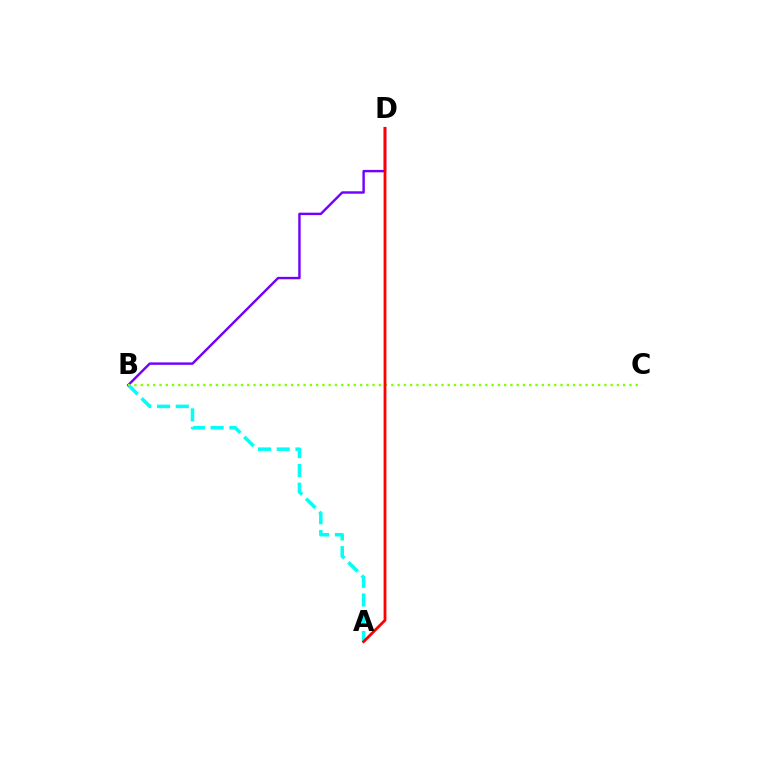{('A', 'B'): [{'color': '#00fff6', 'line_style': 'dashed', 'thickness': 2.55}], ('B', 'D'): [{'color': '#7200ff', 'line_style': 'solid', 'thickness': 1.74}], ('B', 'C'): [{'color': '#84ff00', 'line_style': 'dotted', 'thickness': 1.7}], ('A', 'D'): [{'color': '#ff0000', 'line_style': 'solid', 'thickness': 2.01}]}